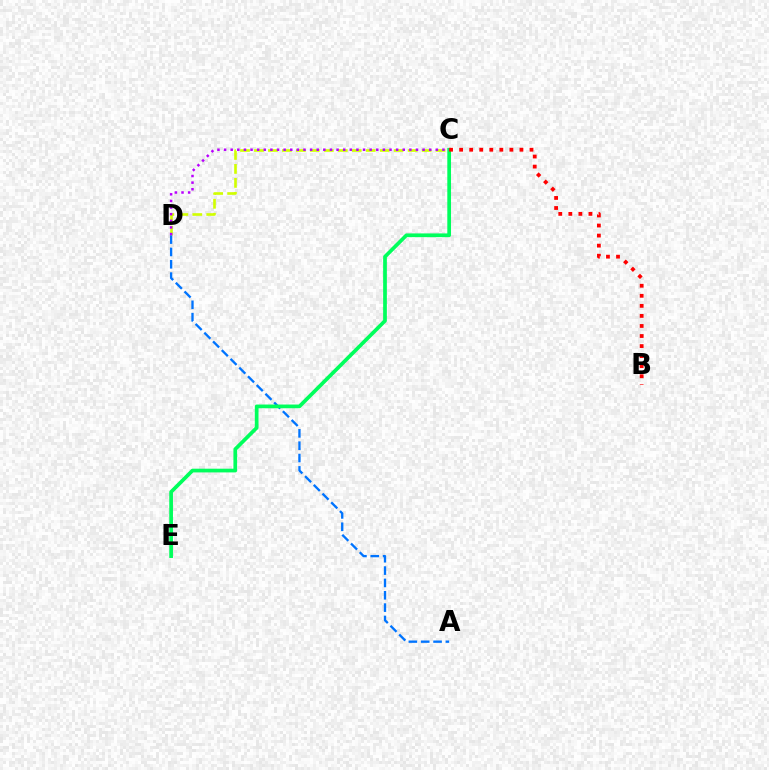{('C', 'D'): [{'color': '#d1ff00', 'line_style': 'dashed', 'thickness': 1.9}, {'color': '#b900ff', 'line_style': 'dotted', 'thickness': 1.8}], ('A', 'D'): [{'color': '#0074ff', 'line_style': 'dashed', 'thickness': 1.68}], ('C', 'E'): [{'color': '#00ff5c', 'line_style': 'solid', 'thickness': 2.68}], ('B', 'C'): [{'color': '#ff0000', 'line_style': 'dotted', 'thickness': 2.73}]}